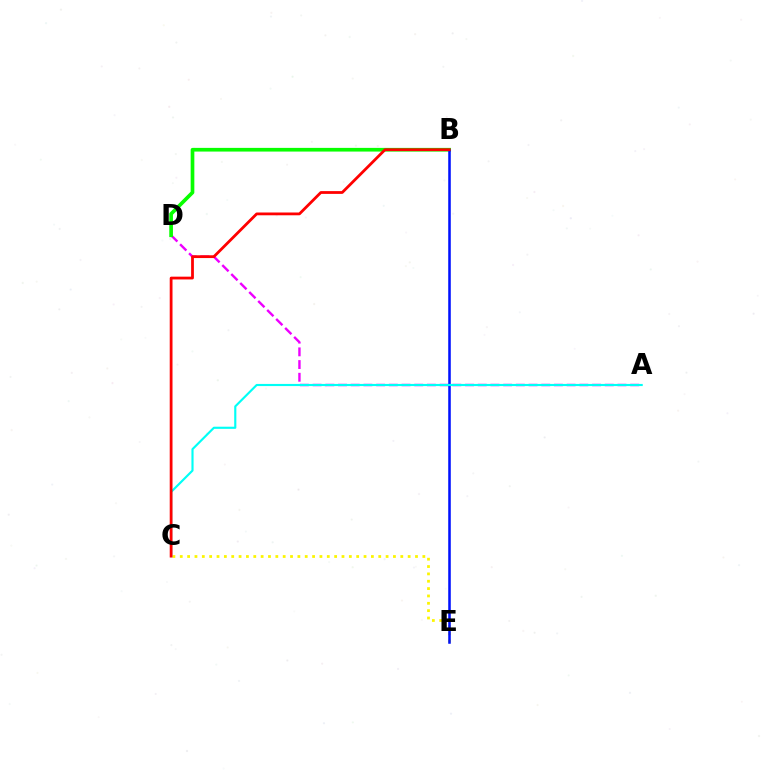{('A', 'D'): [{'color': '#ee00ff', 'line_style': 'dashed', 'thickness': 1.73}], ('B', 'D'): [{'color': '#08ff00', 'line_style': 'solid', 'thickness': 2.65}], ('C', 'E'): [{'color': '#fcf500', 'line_style': 'dotted', 'thickness': 2.0}], ('B', 'E'): [{'color': '#0010ff', 'line_style': 'solid', 'thickness': 1.84}], ('A', 'C'): [{'color': '#00fff6', 'line_style': 'solid', 'thickness': 1.54}], ('B', 'C'): [{'color': '#ff0000', 'line_style': 'solid', 'thickness': 2.0}]}